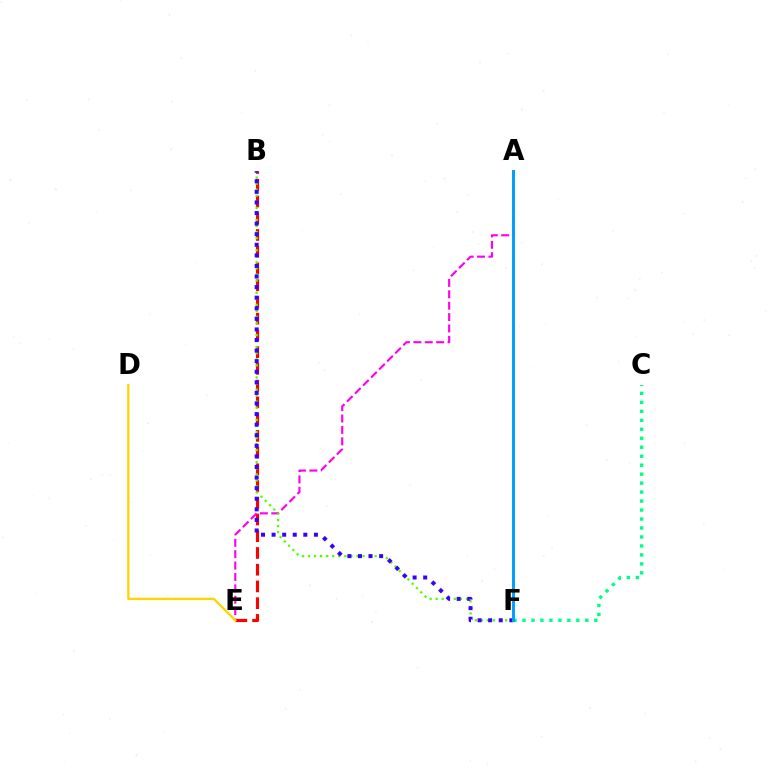{('B', 'E'): [{'color': '#ff0000', 'line_style': 'dashed', 'thickness': 2.27}], ('A', 'E'): [{'color': '#ff00ed', 'line_style': 'dashed', 'thickness': 1.55}], ('B', 'F'): [{'color': '#4fff00', 'line_style': 'dotted', 'thickness': 1.65}, {'color': '#3700ff', 'line_style': 'dotted', 'thickness': 2.88}], ('D', 'E'): [{'color': '#ffd500', 'line_style': 'solid', 'thickness': 1.67}], ('C', 'F'): [{'color': '#00ff86', 'line_style': 'dotted', 'thickness': 2.44}], ('A', 'F'): [{'color': '#009eff', 'line_style': 'solid', 'thickness': 2.11}]}